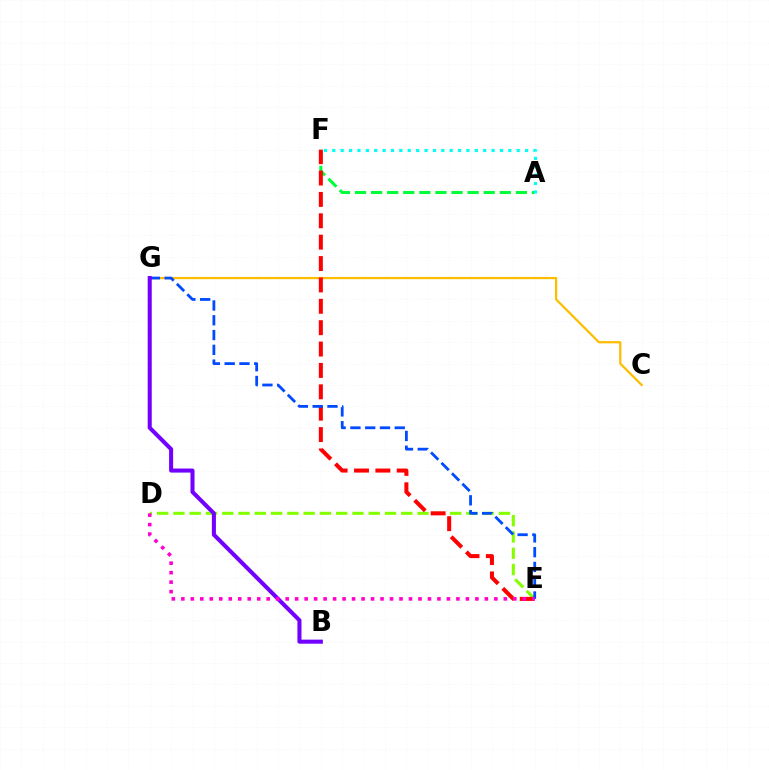{('A', 'F'): [{'color': '#00ff39', 'line_style': 'dashed', 'thickness': 2.19}, {'color': '#00fff6', 'line_style': 'dotted', 'thickness': 2.28}], ('C', 'G'): [{'color': '#ffbd00', 'line_style': 'solid', 'thickness': 1.61}], ('D', 'E'): [{'color': '#84ff00', 'line_style': 'dashed', 'thickness': 2.21}, {'color': '#ff00cf', 'line_style': 'dotted', 'thickness': 2.58}], ('E', 'F'): [{'color': '#ff0000', 'line_style': 'dashed', 'thickness': 2.9}], ('E', 'G'): [{'color': '#004bff', 'line_style': 'dashed', 'thickness': 2.01}], ('B', 'G'): [{'color': '#7200ff', 'line_style': 'solid', 'thickness': 2.92}]}